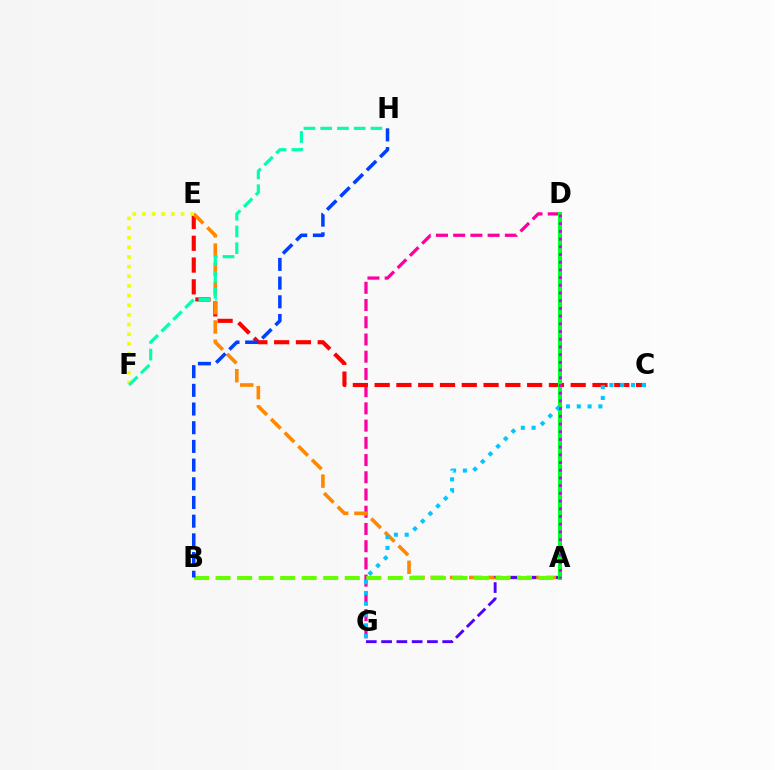{('D', 'G'): [{'color': '#ff00a0', 'line_style': 'dashed', 'thickness': 2.34}], ('C', 'E'): [{'color': '#ff0000', 'line_style': 'dashed', 'thickness': 2.96}], ('A', 'E'): [{'color': '#ff8800', 'line_style': 'dashed', 'thickness': 2.61}], ('A', 'G'): [{'color': '#4f00ff', 'line_style': 'dashed', 'thickness': 2.08}], ('A', 'D'): [{'color': '#00ff27', 'line_style': 'solid', 'thickness': 2.9}, {'color': '#d600ff', 'line_style': 'dotted', 'thickness': 2.09}], ('E', 'F'): [{'color': '#eeff00', 'line_style': 'dotted', 'thickness': 2.62}], ('A', 'B'): [{'color': '#66ff00', 'line_style': 'dashed', 'thickness': 2.93}], ('C', 'G'): [{'color': '#00c7ff', 'line_style': 'dotted', 'thickness': 2.93}], ('F', 'H'): [{'color': '#00ffaf', 'line_style': 'dashed', 'thickness': 2.27}], ('B', 'H'): [{'color': '#003fff', 'line_style': 'dashed', 'thickness': 2.54}]}